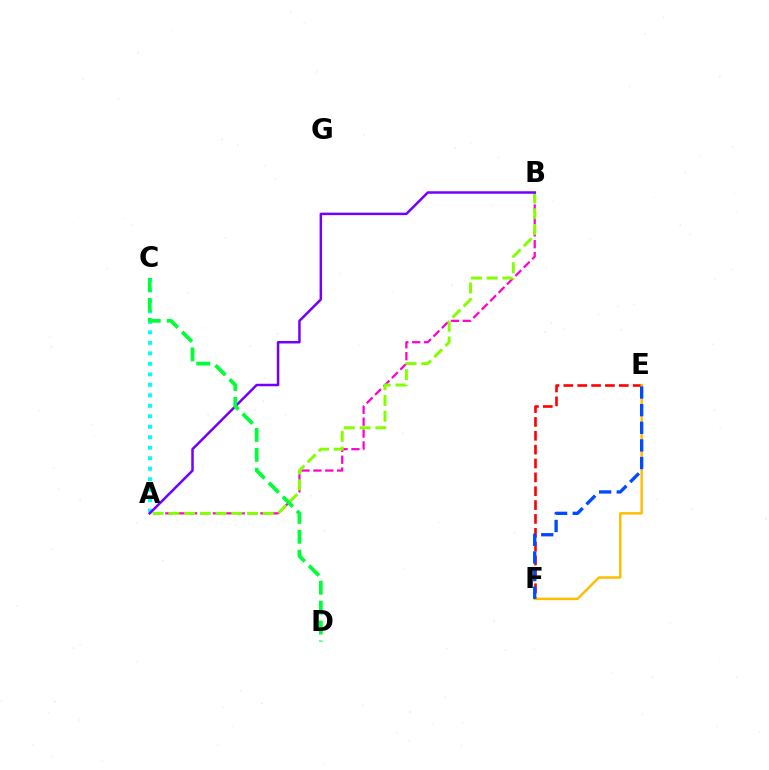{('A', 'C'): [{'color': '#00fff6', 'line_style': 'dotted', 'thickness': 2.85}], ('E', 'F'): [{'color': '#ff0000', 'line_style': 'dashed', 'thickness': 1.88}, {'color': '#ffbd00', 'line_style': 'solid', 'thickness': 1.77}, {'color': '#004bff', 'line_style': 'dashed', 'thickness': 2.4}], ('A', 'B'): [{'color': '#ff00cf', 'line_style': 'dashed', 'thickness': 1.61}, {'color': '#84ff00', 'line_style': 'dashed', 'thickness': 2.14}, {'color': '#7200ff', 'line_style': 'solid', 'thickness': 1.8}], ('C', 'D'): [{'color': '#00ff39', 'line_style': 'dashed', 'thickness': 2.71}]}